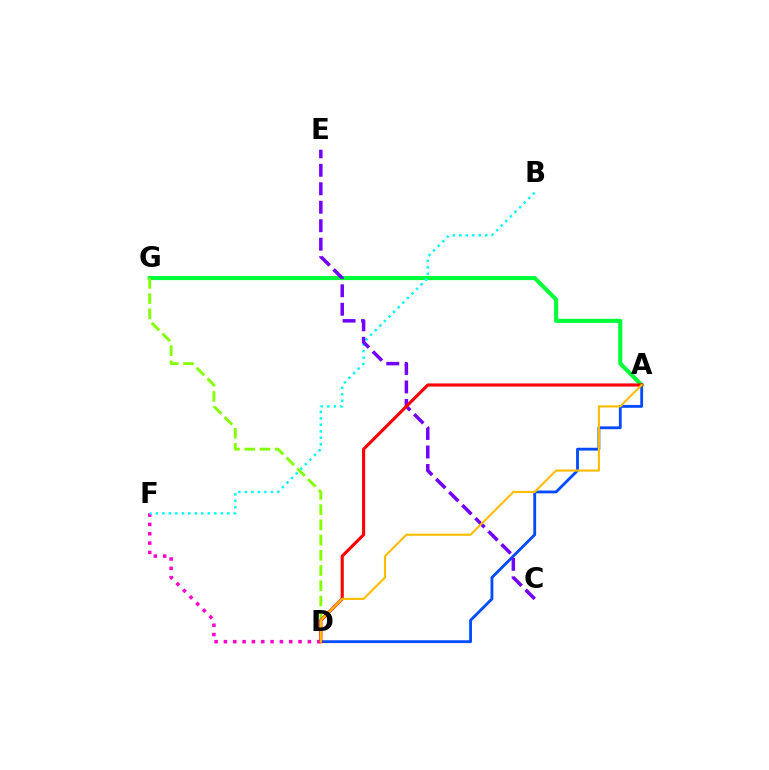{('A', 'G'): [{'color': '#00ff39', 'line_style': 'solid', 'thickness': 2.94}], ('D', 'F'): [{'color': '#ff00cf', 'line_style': 'dotted', 'thickness': 2.53}], ('A', 'D'): [{'color': '#004bff', 'line_style': 'solid', 'thickness': 2.03}, {'color': '#ff0000', 'line_style': 'solid', 'thickness': 2.24}, {'color': '#ffbd00', 'line_style': 'solid', 'thickness': 1.55}], ('B', 'F'): [{'color': '#00fff6', 'line_style': 'dotted', 'thickness': 1.77}], ('D', 'G'): [{'color': '#84ff00', 'line_style': 'dashed', 'thickness': 2.07}], ('C', 'E'): [{'color': '#7200ff', 'line_style': 'dashed', 'thickness': 2.51}]}